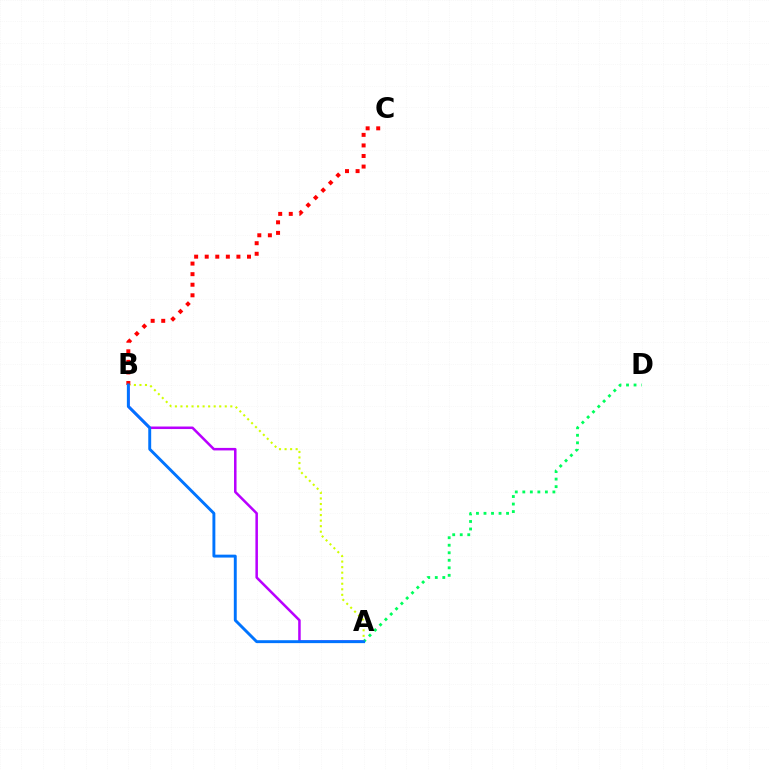{('A', 'B'): [{'color': '#b900ff', 'line_style': 'solid', 'thickness': 1.81}, {'color': '#d1ff00', 'line_style': 'dotted', 'thickness': 1.5}, {'color': '#0074ff', 'line_style': 'solid', 'thickness': 2.1}], ('A', 'D'): [{'color': '#00ff5c', 'line_style': 'dotted', 'thickness': 2.04}], ('B', 'C'): [{'color': '#ff0000', 'line_style': 'dotted', 'thickness': 2.87}]}